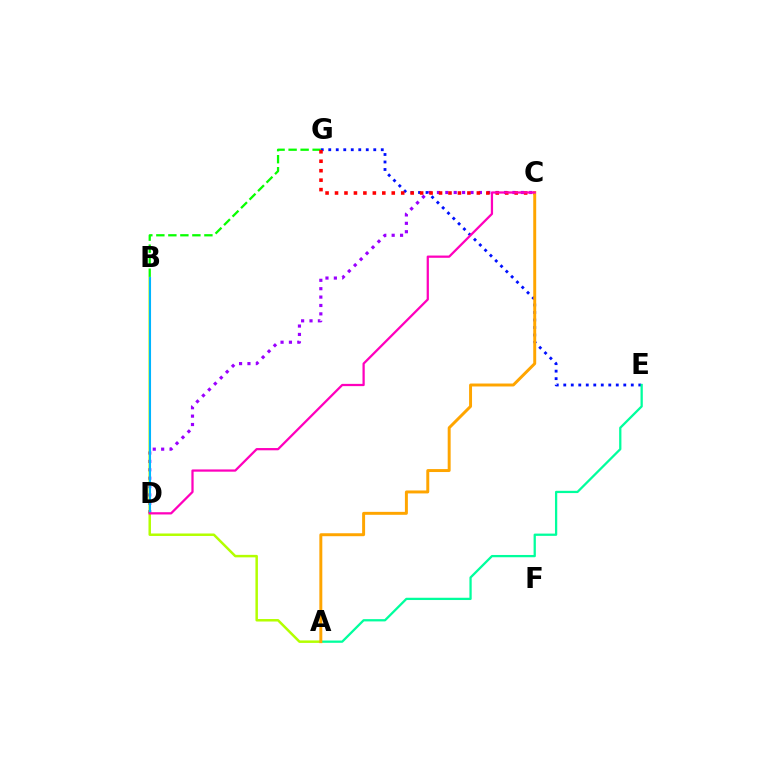{('E', 'G'): [{'color': '#0010ff', 'line_style': 'dotted', 'thickness': 2.04}], ('C', 'D'): [{'color': '#9b00ff', 'line_style': 'dotted', 'thickness': 2.28}, {'color': '#ff00bd', 'line_style': 'solid', 'thickness': 1.62}], ('A', 'B'): [{'color': '#b3ff00', 'line_style': 'solid', 'thickness': 1.79}], ('B', 'D'): [{'color': '#00b5ff', 'line_style': 'solid', 'thickness': 1.5}], ('A', 'E'): [{'color': '#00ff9d', 'line_style': 'solid', 'thickness': 1.64}], ('B', 'G'): [{'color': '#08ff00', 'line_style': 'dashed', 'thickness': 1.63}], ('C', 'G'): [{'color': '#ff0000', 'line_style': 'dotted', 'thickness': 2.57}], ('A', 'C'): [{'color': '#ffa500', 'line_style': 'solid', 'thickness': 2.13}]}